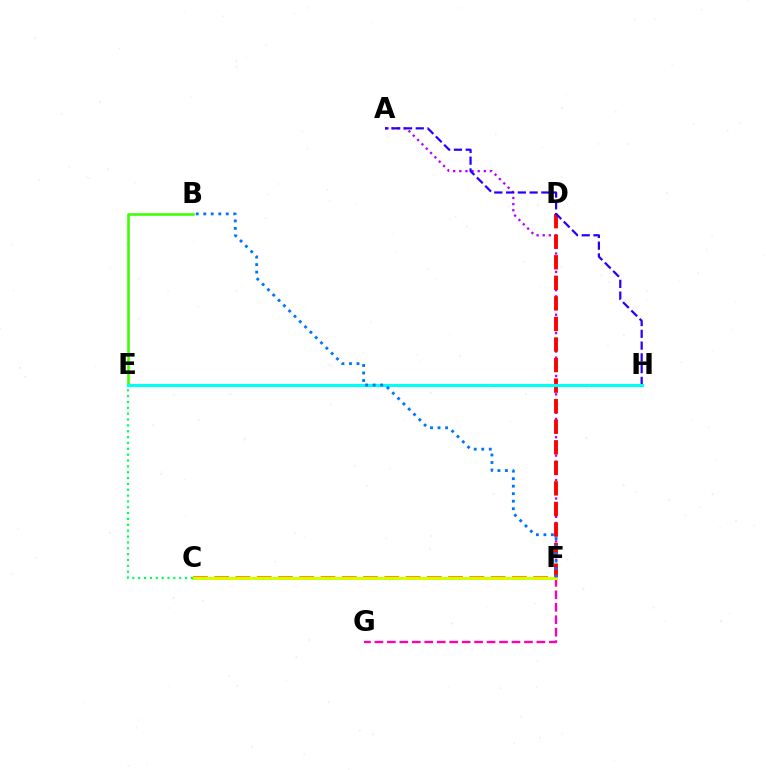{('A', 'F'): [{'color': '#b900ff', 'line_style': 'dotted', 'thickness': 1.66}], ('D', 'F'): [{'color': '#ff0000', 'line_style': 'dashed', 'thickness': 2.79}], ('B', 'E'): [{'color': '#3dff00', 'line_style': 'solid', 'thickness': 1.88}], ('F', 'G'): [{'color': '#ff00ac', 'line_style': 'dashed', 'thickness': 1.69}], ('C', 'F'): [{'color': '#ff9400', 'line_style': 'dashed', 'thickness': 2.89}, {'color': '#d1ff00', 'line_style': 'solid', 'thickness': 2.14}], ('A', 'H'): [{'color': '#2500ff', 'line_style': 'dashed', 'thickness': 1.6}], ('C', 'E'): [{'color': '#00ff5c', 'line_style': 'dotted', 'thickness': 1.59}], ('E', 'H'): [{'color': '#00fff6', 'line_style': 'solid', 'thickness': 2.24}], ('B', 'F'): [{'color': '#0074ff', 'line_style': 'dotted', 'thickness': 2.04}]}